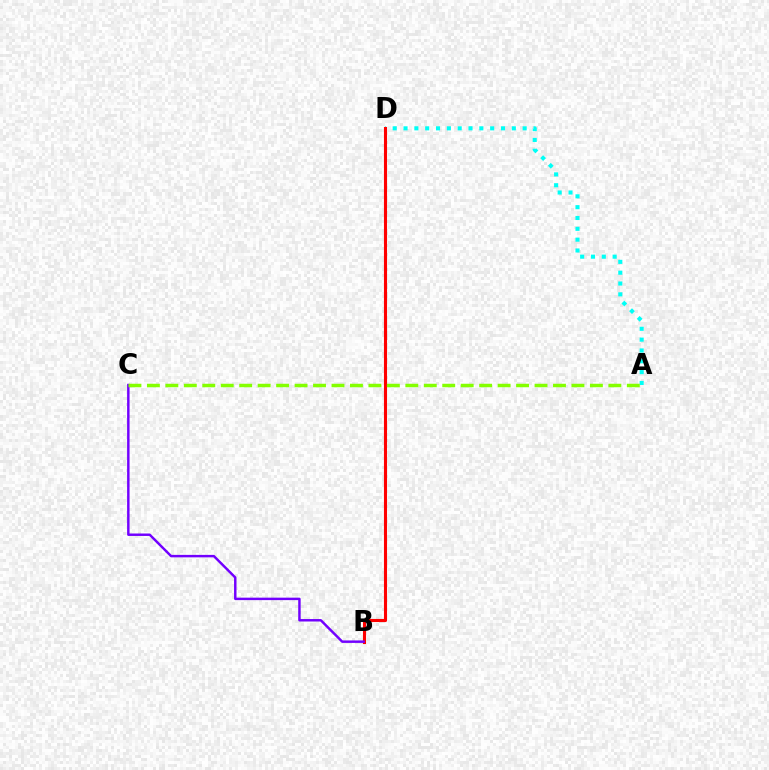{('A', 'D'): [{'color': '#00fff6', 'line_style': 'dotted', 'thickness': 2.94}], ('B', 'D'): [{'color': '#ff0000', 'line_style': 'solid', 'thickness': 2.23}], ('B', 'C'): [{'color': '#7200ff', 'line_style': 'solid', 'thickness': 1.77}], ('A', 'C'): [{'color': '#84ff00', 'line_style': 'dashed', 'thickness': 2.51}]}